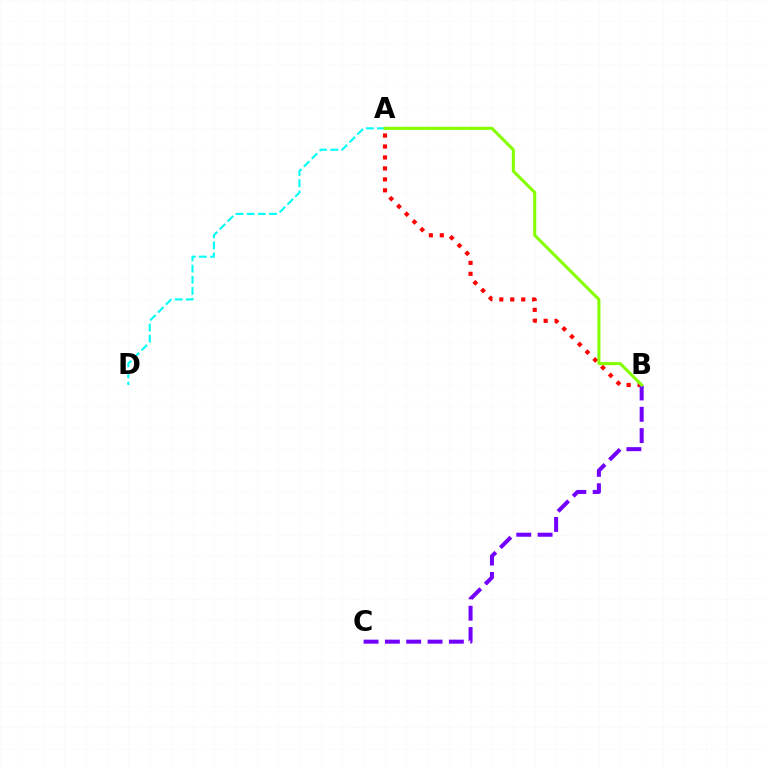{('A', 'D'): [{'color': '#00fff6', 'line_style': 'dashed', 'thickness': 1.51}], ('A', 'B'): [{'color': '#ff0000', 'line_style': 'dotted', 'thickness': 2.98}, {'color': '#84ff00', 'line_style': 'solid', 'thickness': 2.2}], ('B', 'C'): [{'color': '#7200ff', 'line_style': 'dashed', 'thickness': 2.9}]}